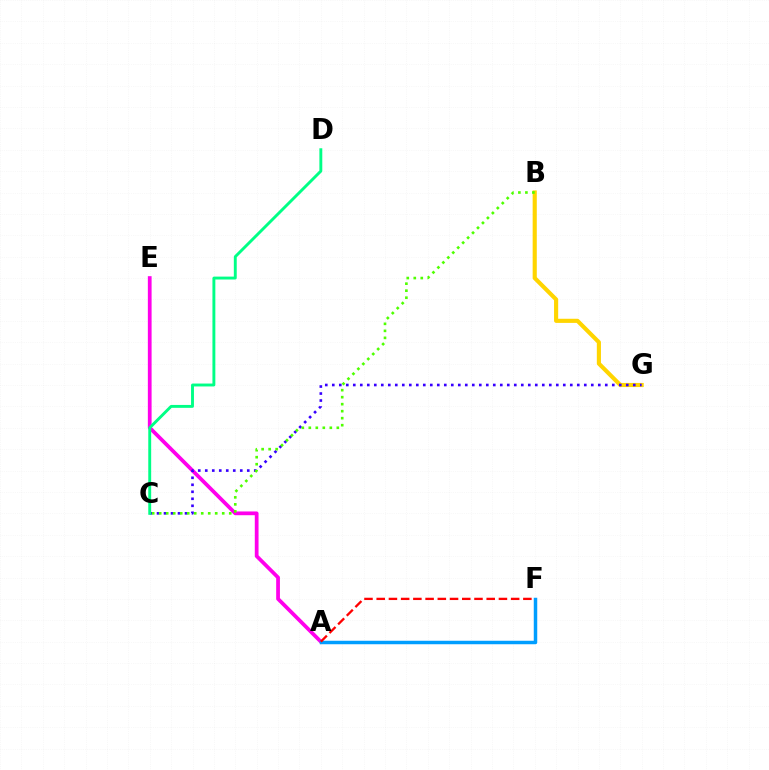{('A', 'E'): [{'color': '#ff00ed', 'line_style': 'solid', 'thickness': 2.7}], ('A', 'F'): [{'color': '#009eff', 'line_style': 'solid', 'thickness': 2.5}, {'color': '#ff0000', 'line_style': 'dashed', 'thickness': 1.66}], ('B', 'G'): [{'color': '#ffd500', 'line_style': 'solid', 'thickness': 2.97}], ('C', 'G'): [{'color': '#3700ff', 'line_style': 'dotted', 'thickness': 1.9}], ('B', 'C'): [{'color': '#4fff00', 'line_style': 'dotted', 'thickness': 1.9}], ('C', 'D'): [{'color': '#00ff86', 'line_style': 'solid', 'thickness': 2.09}]}